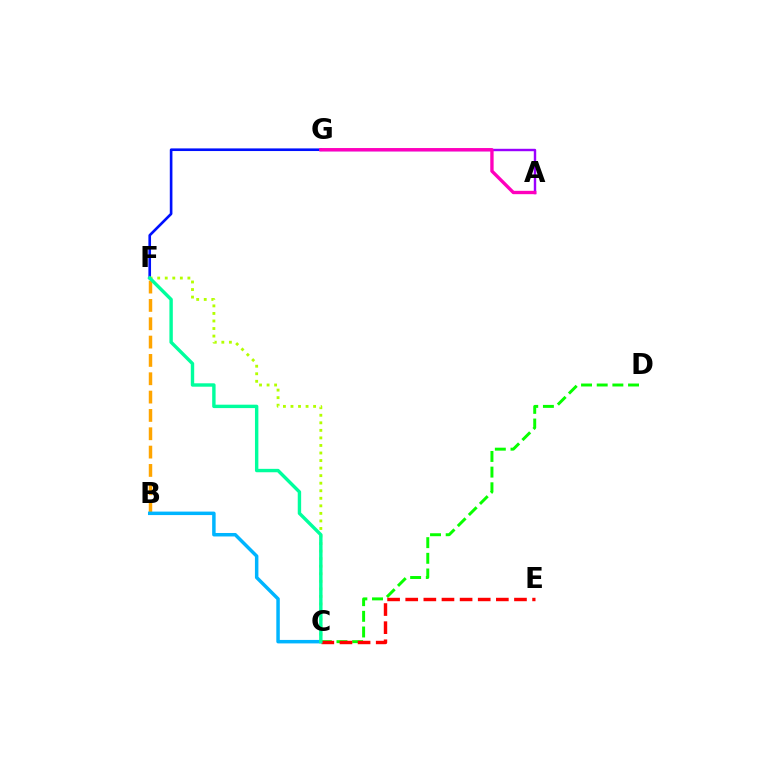{('B', 'F'): [{'color': '#ffa500', 'line_style': 'dashed', 'thickness': 2.49}], ('B', 'C'): [{'color': '#00b5ff', 'line_style': 'solid', 'thickness': 2.5}], ('C', 'D'): [{'color': '#08ff00', 'line_style': 'dashed', 'thickness': 2.13}], ('F', 'G'): [{'color': '#0010ff', 'line_style': 'solid', 'thickness': 1.9}], ('C', 'F'): [{'color': '#b3ff00', 'line_style': 'dotted', 'thickness': 2.05}, {'color': '#00ff9d', 'line_style': 'solid', 'thickness': 2.45}], ('A', 'G'): [{'color': '#9b00ff', 'line_style': 'solid', 'thickness': 1.75}, {'color': '#ff00bd', 'line_style': 'solid', 'thickness': 2.42}], ('C', 'E'): [{'color': '#ff0000', 'line_style': 'dashed', 'thickness': 2.46}]}